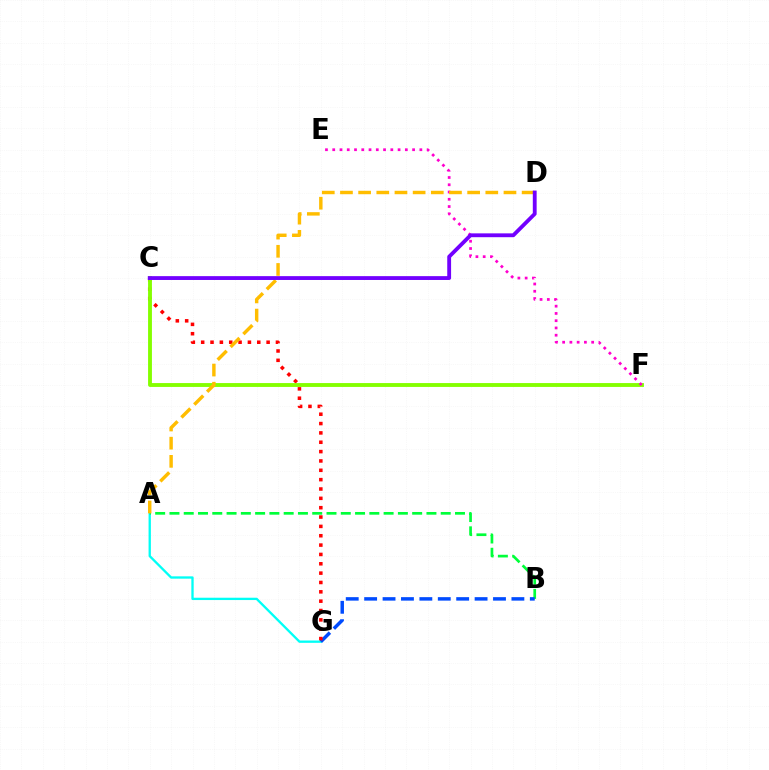{('A', 'G'): [{'color': '#00fff6', 'line_style': 'solid', 'thickness': 1.67}], ('A', 'B'): [{'color': '#00ff39', 'line_style': 'dashed', 'thickness': 1.94}], ('B', 'G'): [{'color': '#004bff', 'line_style': 'dashed', 'thickness': 2.5}], ('C', 'G'): [{'color': '#ff0000', 'line_style': 'dotted', 'thickness': 2.54}], ('C', 'F'): [{'color': '#84ff00', 'line_style': 'solid', 'thickness': 2.78}], ('E', 'F'): [{'color': '#ff00cf', 'line_style': 'dotted', 'thickness': 1.97}], ('A', 'D'): [{'color': '#ffbd00', 'line_style': 'dashed', 'thickness': 2.47}], ('C', 'D'): [{'color': '#7200ff', 'line_style': 'solid', 'thickness': 2.76}]}